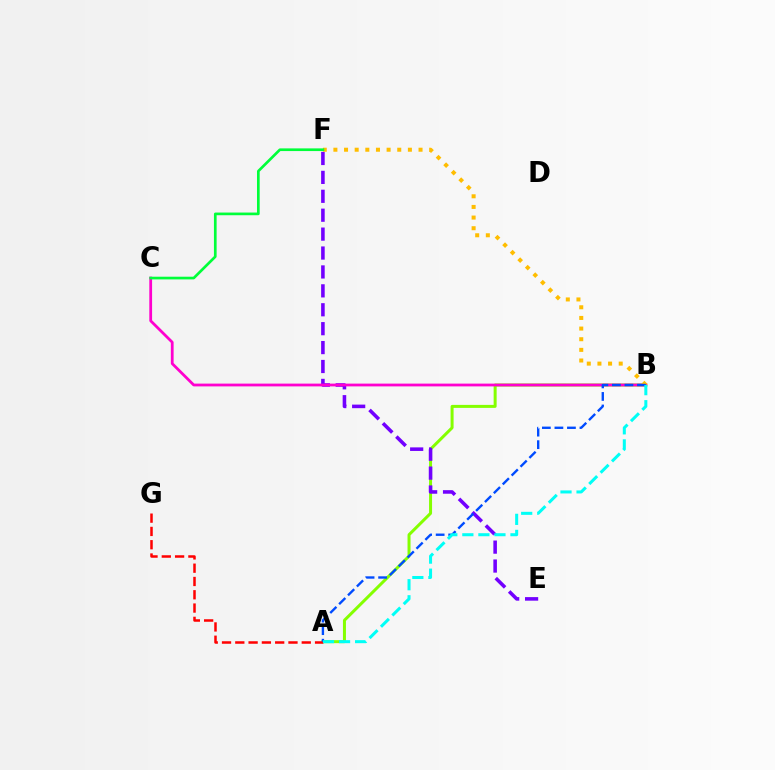{('A', 'B'): [{'color': '#84ff00', 'line_style': 'solid', 'thickness': 2.16}, {'color': '#004bff', 'line_style': 'dashed', 'thickness': 1.7}, {'color': '#00fff6', 'line_style': 'dashed', 'thickness': 2.18}], ('E', 'F'): [{'color': '#7200ff', 'line_style': 'dashed', 'thickness': 2.57}], ('A', 'G'): [{'color': '#ff0000', 'line_style': 'dashed', 'thickness': 1.81}], ('B', 'C'): [{'color': '#ff00cf', 'line_style': 'solid', 'thickness': 2.0}], ('B', 'F'): [{'color': '#ffbd00', 'line_style': 'dotted', 'thickness': 2.89}], ('C', 'F'): [{'color': '#00ff39', 'line_style': 'solid', 'thickness': 1.93}]}